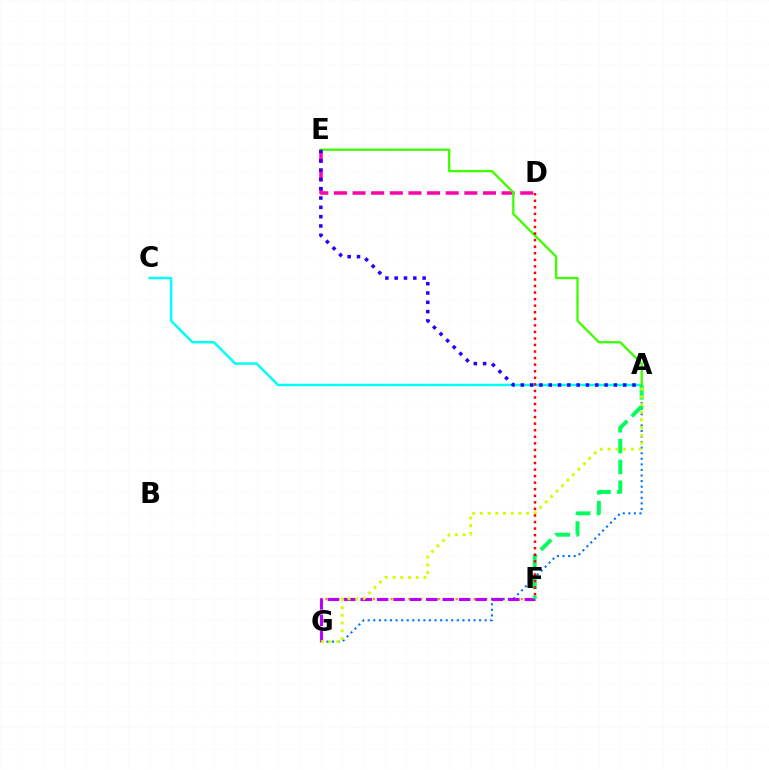{('F', 'G'): [{'color': '#ff9400', 'line_style': 'dotted', 'thickness': 1.61}, {'color': '#b900ff', 'line_style': 'dashed', 'thickness': 2.23}], ('A', 'G'): [{'color': '#0074ff', 'line_style': 'dotted', 'thickness': 1.51}, {'color': '#d1ff00', 'line_style': 'dotted', 'thickness': 2.1}], ('D', 'E'): [{'color': '#ff00ac', 'line_style': 'dashed', 'thickness': 2.53}], ('A', 'C'): [{'color': '#00fff6', 'line_style': 'solid', 'thickness': 1.78}], ('A', 'F'): [{'color': '#00ff5c', 'line_style': 'dashed', 'thickness': 2.84}], ('A', 'E'): [{'color': '#3dff00', 'line_style': 'solid', 'thickness': 1.67}, {'color': '#2500ff', 'line_style': 'dotted', 'thickness': 2.53}], ('D', 'F'): [{'color': '#ff0000', 'line_style': 'dotted', 'thickness': 1.78}]}